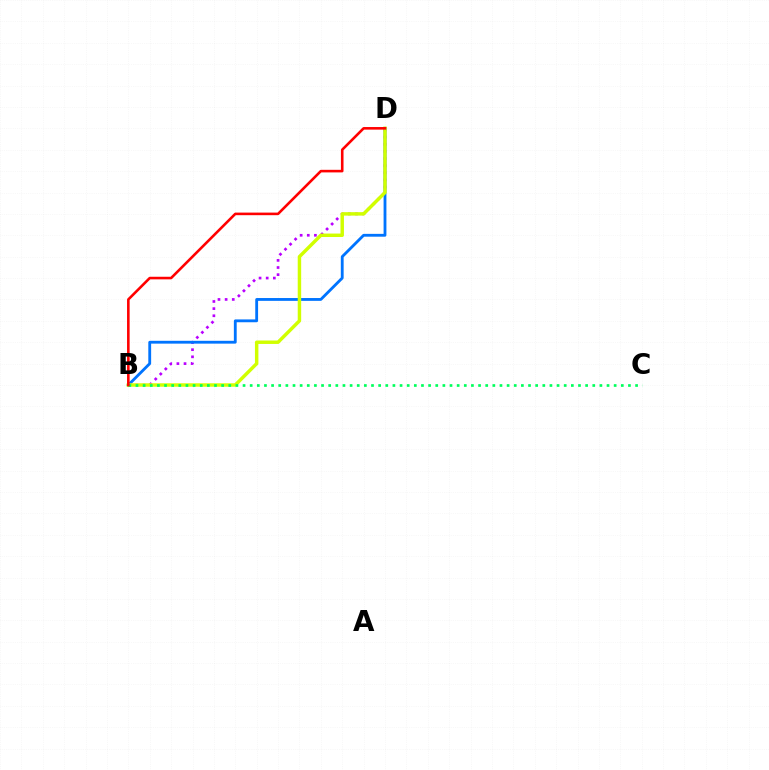{('B', 'D'): [{'color': '#b900ff', 'line_style': 'dotted', 'thickness': 1.94}, {'color': '#0074ff', 'line_style': 'solid', 'thickness': 2.04}, {'color': '#d1ff00', 'line_style': 'solid', 'thickness': 2.49}, {'color': '#ff0000', 'line_style': 'solid', 'thickness': 1.87}], ('B', 'C'): [{'color': '#00ff5c', 'line_style': 'dotted', 'thickness': 1.94}]}